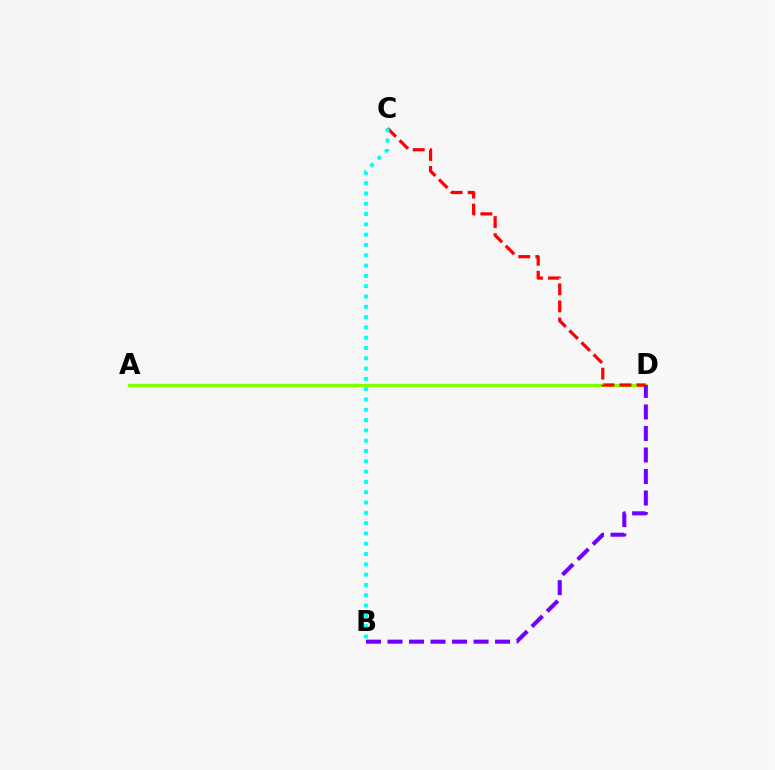{('A', 'D'): [{'color': '#84ff00', 'line_style': 'solid', 'thickness': 2.39}], ('B', 'D'): [{'color': '#7200ff', 'line_style': 'dashed', 'thickness': 2.92}], ('C', 'D'): [{'color': '#ff0000', 'line_style': 'dashed', 'thickness': 2.31}], ('B', 'C'): [{'color': '#00fff6', 'line_style': 'dotted', 'thickness': 2.8}]}